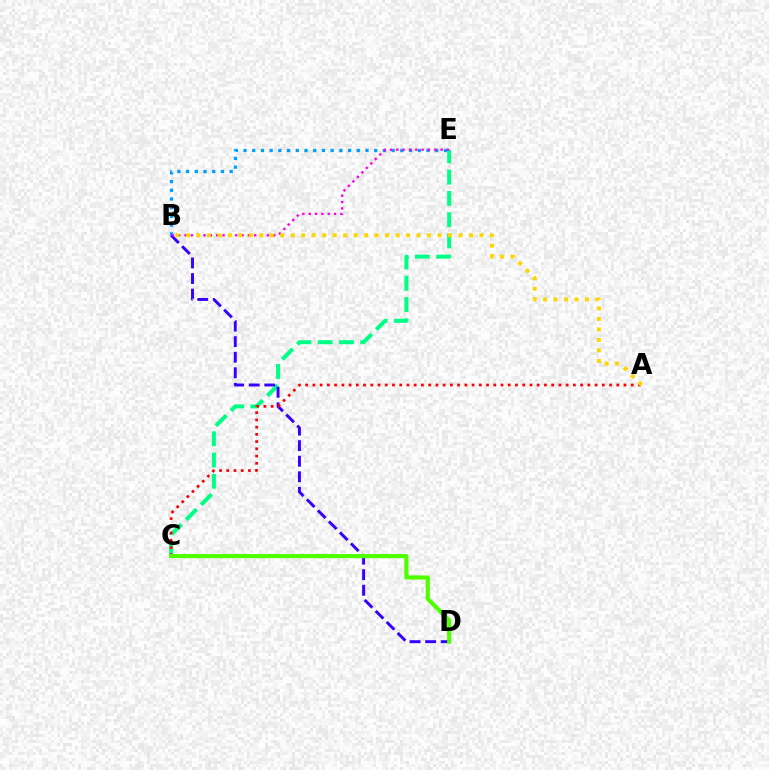{('C', 'E'): [{'color': '#00ff86', 'line_style': 'dashed', 'thickness': 2.89}], ('B', 'E'): [{'color': '#009eff', 'line_style': 'dotted', 'thickness': 2.37}, {'color': '#ff00ed', 'line_style': 'dotted', 'thickness': 1.72}], ('B', 'D'): [{'color': '#3700ff', 'line_style': 'dashed', 'thickness': 2.11}], ('A', 'C'): [{'color': '#ff0000', 'line_style': 'dotted', 'thickness': 1.97}], ('A', 'B'): [{'color': '#ffd500', 'line_style': 'dotted', 'thickness': 2.85}], ('C', 'D'): [{'color': '#4fff00', 'line_style': 'solid', 'thickness': 2.98}]}